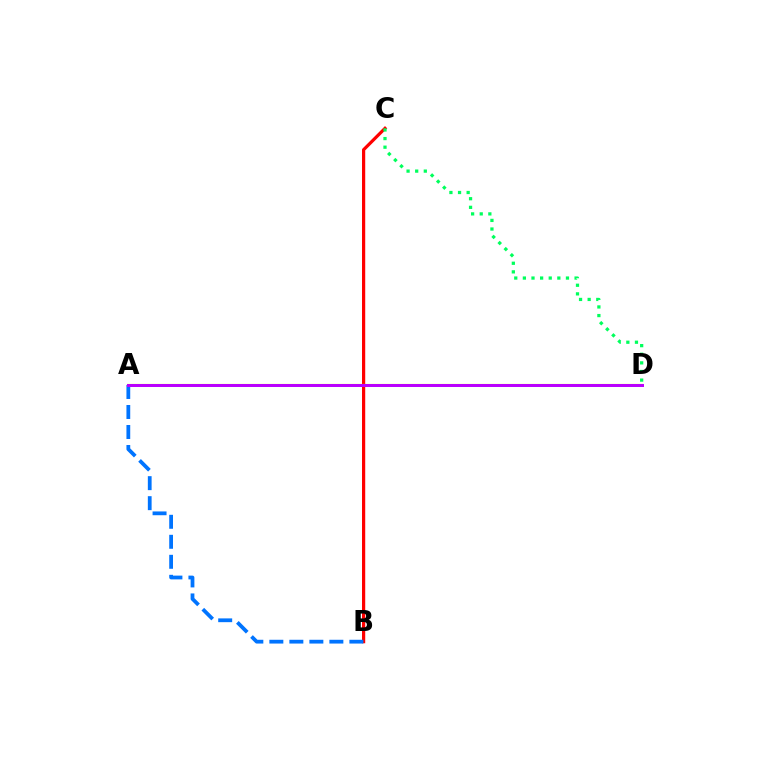{('B', 'C'): [{'color': '#ff0000', 'line_style': 'solid', 'thickness': 2.31}], ('A', 'D'): [{'color': '#d1ff00', 'line_style': 'solid', 'thickness': 1.58}, {'color': '#b900ff', 'line_style': 'solid', 'thickness': 2.15}], ('C', 'D'): [{'color': '#00ff5c', 'line_style': 'dotted', 'thickness': 2.34}], ('A', 'B'): [{'color': '#0074ff', 'line_style': 'dashed', 'thickness': 2.72}]}